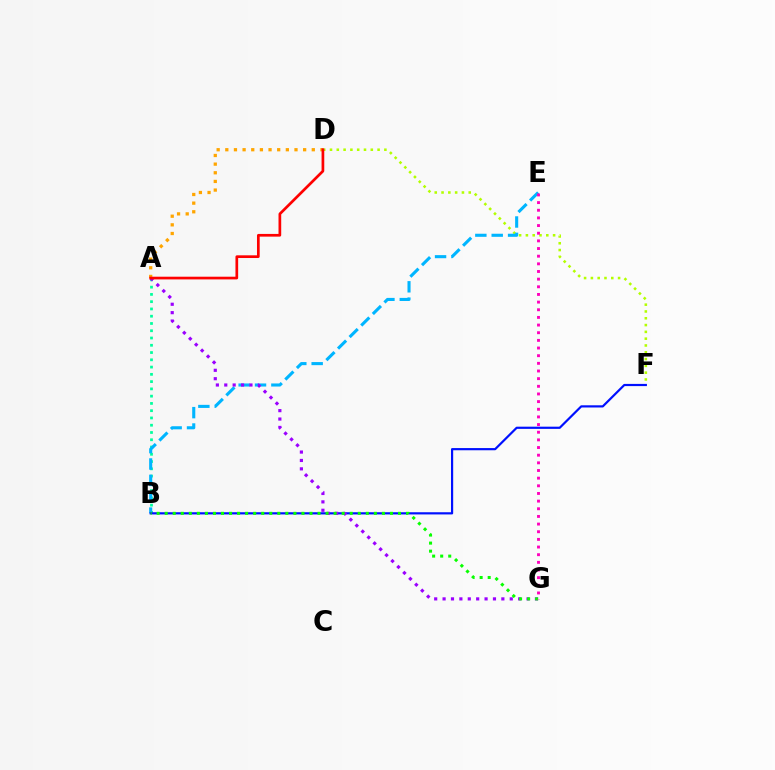{('D', 'F'): [{'color': '#b3ff00', 'line_style': 'dotted', 'thickness': 1.85}], ('A', 'B'): [{'color': '#00ff9d', 'line_style': 'dotted', 'thickness': 1.97}], ('B', 'E'): [{'color': '#00b5ff', 'line_style': 'dashed', 'thickness': 2.22}], ('B', 'F'): [{'color': '#0010ff', 'line_style': 'solid', 'thickness': 1.58}], ('A', 'G'): [{'color': '#9b00ff', 'line_style': 'dotted', 'thickness': 2.28}], ('B', 'G'): [{'color': '#08ff00', 'line_style': 'dotted', 'thickness': 2.19}], ('A', 'D'): [{'color': '#ffa500', 'line_style': 'dotted', 'thickness': 2.35}, {'color': '#ff0000', 'line_style': 'solid', 'thickness': 1.94}], ('E', 'G'): [{'color': '#ff00bd', 'line_style': 'dotted', 'thickness': 2.08}]}